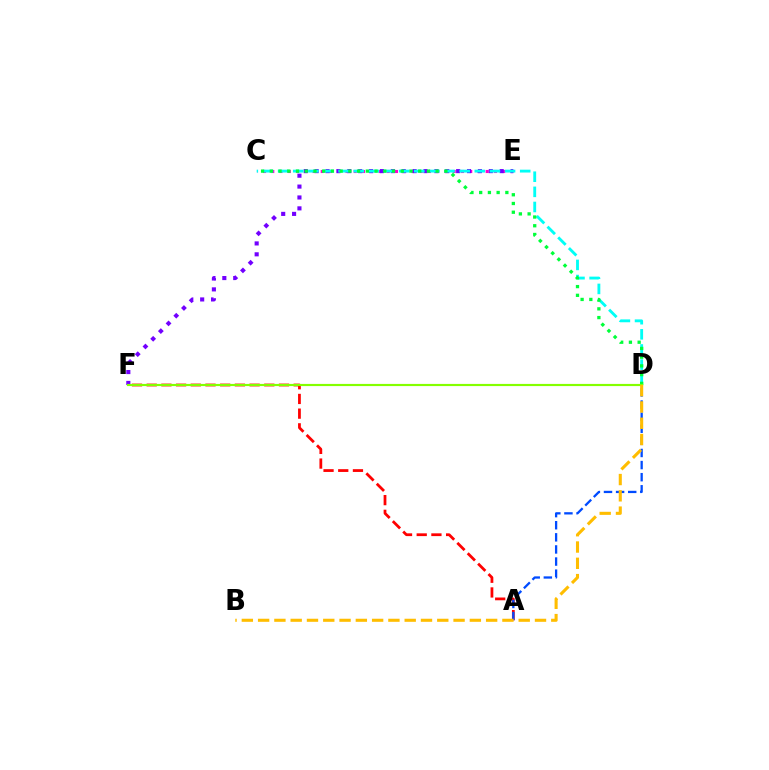{('C', 'E'): [{'color': '#ff00cf', 'line_style': 'dotted', 'thickness': 2.24}], ('A', 'F'): [{'color': '#ff0000', 'line_style': 'dashed', 'thickness': 2.0}], ('E', 'F'): [{'color': '#7200ff', 'line_style': 'dotted', 'thickness': 2.96}], ('C', 'D'): [{'color': '#00fff6', 'line_style': 'dashed', 'thickness': 2.06}, {'color': '#00ff39', 'line_style': 'dotted', 'thickness': 2.37}], ('A', 'D'): [{'color': '#004bff', 'line_style': 'dashed', 'thickness': 1.64}], ('D', 'F'): [{'color': '#84ff00', 'line_style': 'solid', 'thickness': 1.56}], ('B', 'D'): [{'color': '#ffbd00', 'line_style': 'dashed', 'thickness': 2.21}]}